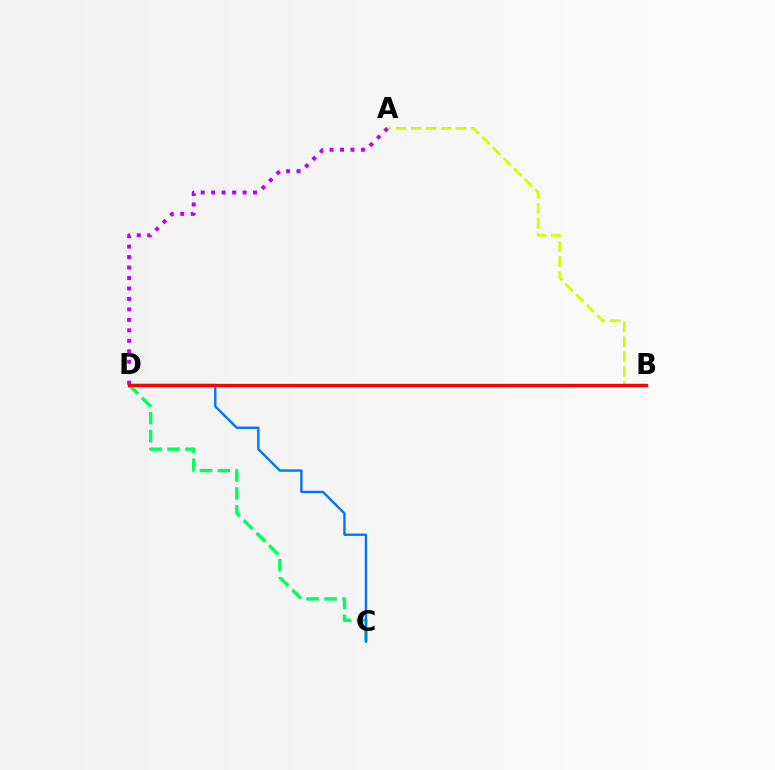{('C', 'D'): [{'color': '#00ff5c', 'line_style': 'dashed', 'thickness': 2.44}, {'color': '#0074ff', 'line_style': 'solid', 'thickness': 1.71}], ('A', 'B'): [{'color': '#d1ff00', 'line_style': 'dashed', 'thickness': 2.03}], ('A', 'D'): [{'color': '#b900ff', 'line_style': 'dotted', 'thickness': 2.84}], ('B', 'D'): [{'color': '#ff0000', 'line_style': 'solid', 'thickness': 2.39}]}